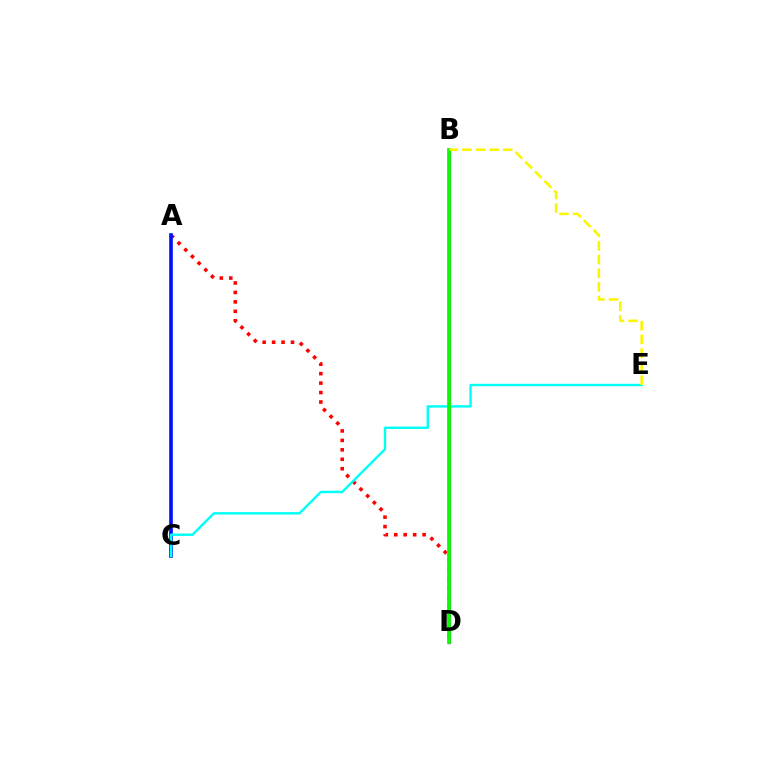{('A', 'D'): [{'color': '#ff0000', 'line_style': 'dotted', 'thickness': 2.57}], ('B', 'D'): [{'color': '#ee00ff', 'line_style': 'solid', 'thickness': 2.37}, {'color': '#08ff00', 'line_style': 'solid', 'thickness': 2.68}], ('A', 'C'): [{'color': '#0010ff', 'line_style': 'solid', 'thickness': 2.62}], ('C', 'E'): [{'color': '#00fff6', 'line_style': 'solid', 'thickness': 1.73}], ('B', 'E'): [{'color': '#fcf500', 'line_style': 'dashed', 'thickness': 1.85}]}